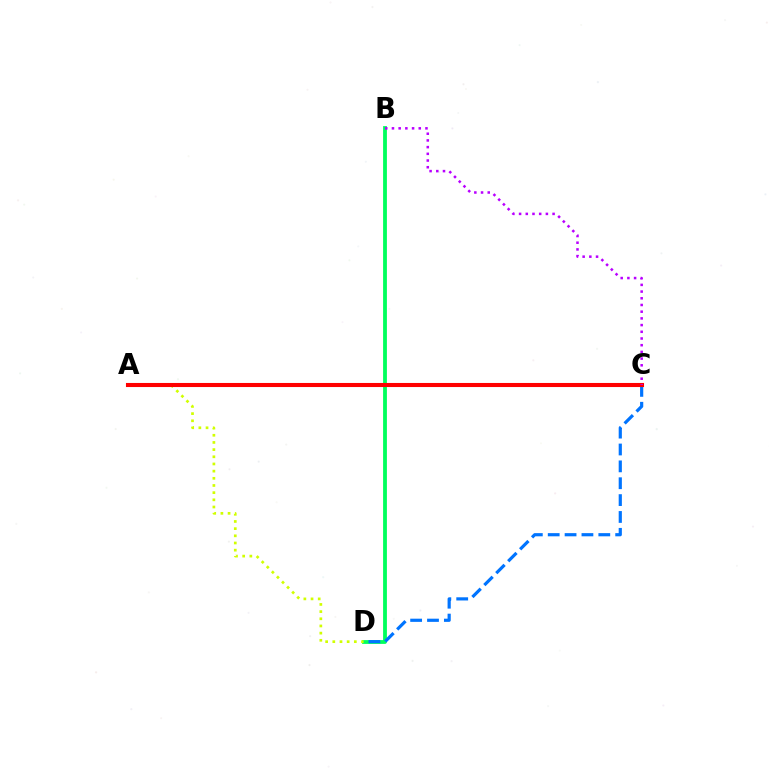{('B', 'D'): [{'color': '#00ff5c', 'line_style': 'solid', 'thickness': 2.74}], ('C', 'D'): [{'color': '#0074ff', 'line_style': 'dashed', 'thickness': 2.29}], ('A', 'D'): [{'color': '#d1ff00', 'line_style': 'dotted', 'thickness': 1.95}], ('A', 'C'): [{'color': '#ff0000', 'line_style': 'solid', 'thickness': 2.94}], ('B', 'C'): [{'color': '#b900ff', 'line_style': 'dotted', 'thickness': 1.82}]}